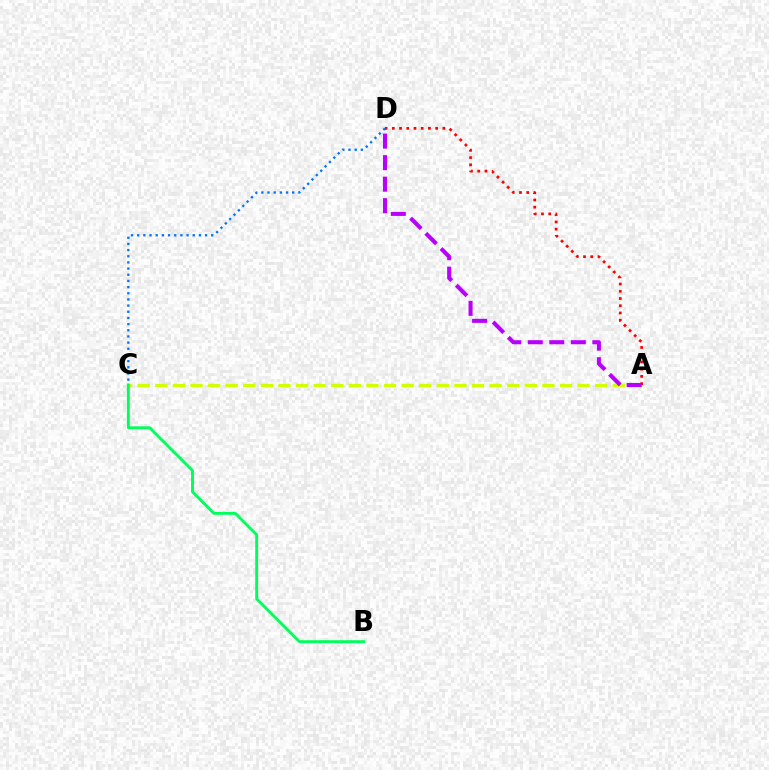{('A', 'C'): [{'color': '#d1ff00', 'line_style': 'dashed', 'thickness': 2.39}], ('C', 'D'): [{'color': '#0074ff', 'line_style': 'dotted', 'thickness': 1.68}], ('B', 'C'): [{'color': '#00ff5c', 'line_style': 'solid', 'thickness': 2.09}], ('A', 'D'): [{'color': '#ff0000', 'line_style': 'dotted', 'thickness': 1.96}, {'color': '#b900ff', 'line_style': 'dashed', 'thickness': 2.92}]}